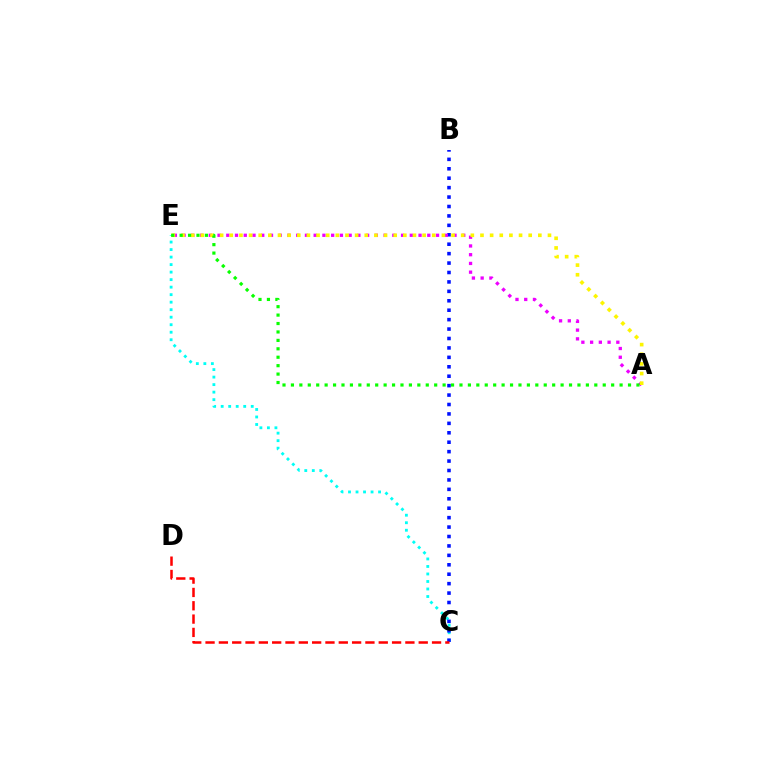{('C', 'E'): [{'color': '#00fff6', 'line_style': 'dotted', 'thickness': 2.04}], ('B', 'C'): [{'color': '#0010ff', 'line_style': 'dotted', 'thickness': 2.56}], ('A', 'E'): [{'color': '#ee00ff', 'line_style': 'dotted', 'thickness': 2.37}, {'color': '#fcf500', 'line_style': 'dotted', 'thickness': 2.62}, {'color': '#08ff00', 'line_style': 'dotted', 'thickness': 2.29}], ('C', 'D'): [{'color': '#ff0000', 'line_style': 'dashed', 'thickness': 1.81}]}